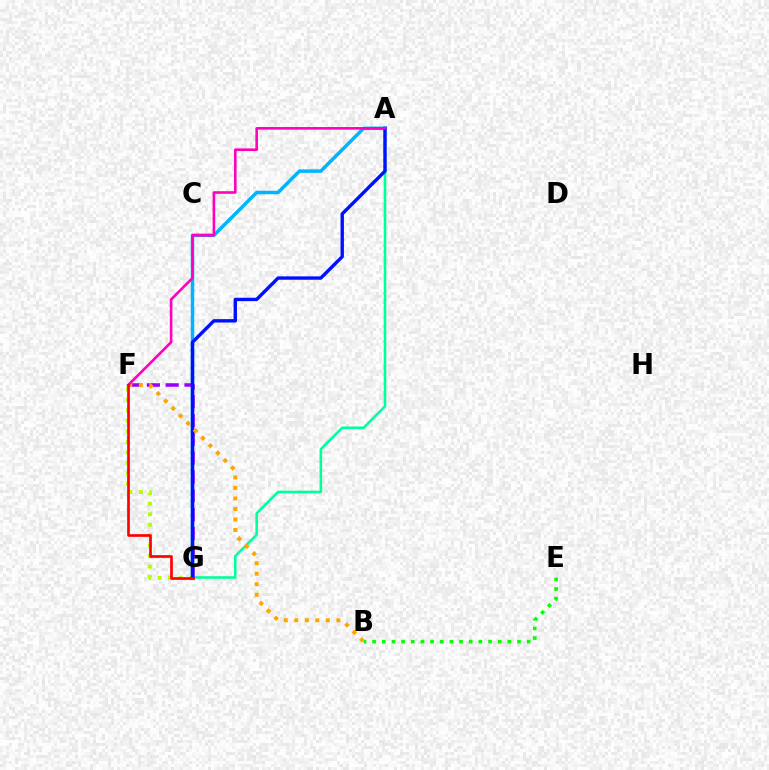{('A', 'G'): [{'color': '#00b5ff', 'line_style': 'solid', 'thickness': 2.52}, {'color': '#00ff9d', 'line_style': 'solid', 'thickness': 1.85}, {'color': '#0010ff', 'line_style': 'solid', 'thickness': 2.44}], ('B', 'E'): [{'color': '#08ff00', 'line_style': 'dotted', 'thickness': 2.62}], ('F', 'G'): [{'color': '#9b00ff', 'line_style': 'dashed', 'thickness': 2.55}, {'color': '#b3ff00', 'line_style': 'dotted', 'thickness': 2.85}, {'color': '#ff0000', 'line_style': 'solid', 'thickness': 1.92}], ('B', 'F'): [{'color': '#ffa500', 'line_style': 'dotted', 'thickness': 2.86}], ('A', 'F'): [{'color': '#ff00bd', 'line_style': 'solid', 'thickness': 1.87}]}